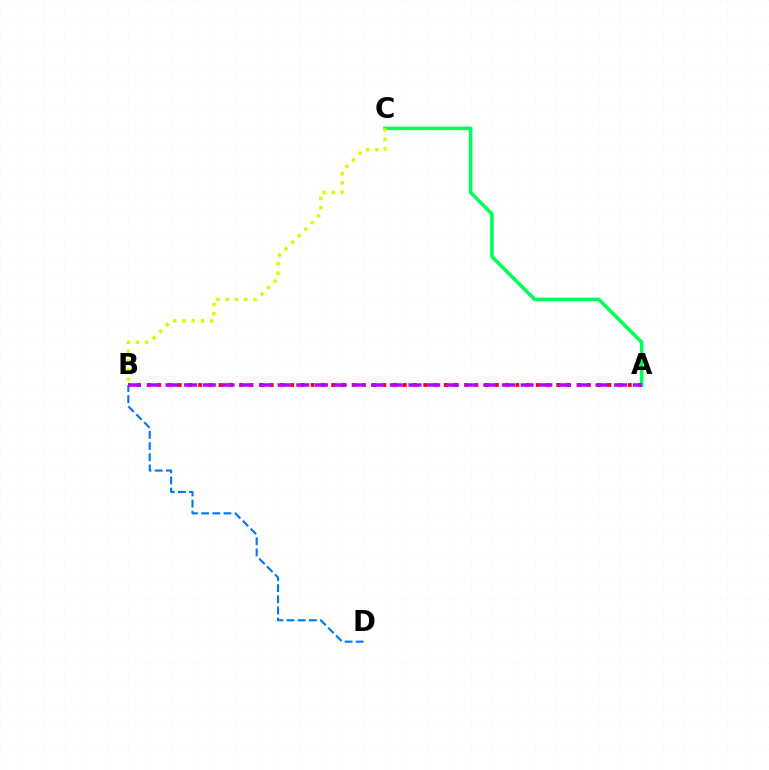{('B', 'D'): [{'color': '#0074ff', 'line_style': 'dashed', 'thickness': 1.52}], ('A', 'C'): [{'color': '#00ff5c', 'line_style': 'solid', 'thickness': 2.58}], ('A', 'B'): [{'color': '#ff0000', 'line_style': 'dotted', 'thickness': 2.78}, {'color': '#b900ff', 'line_style': 'dashed', 'thickness': 2.54}], ('B', 'C'): [{'color': '#d1ff00', 'line_style': 'dotted', 'thickness': 2.51}]}